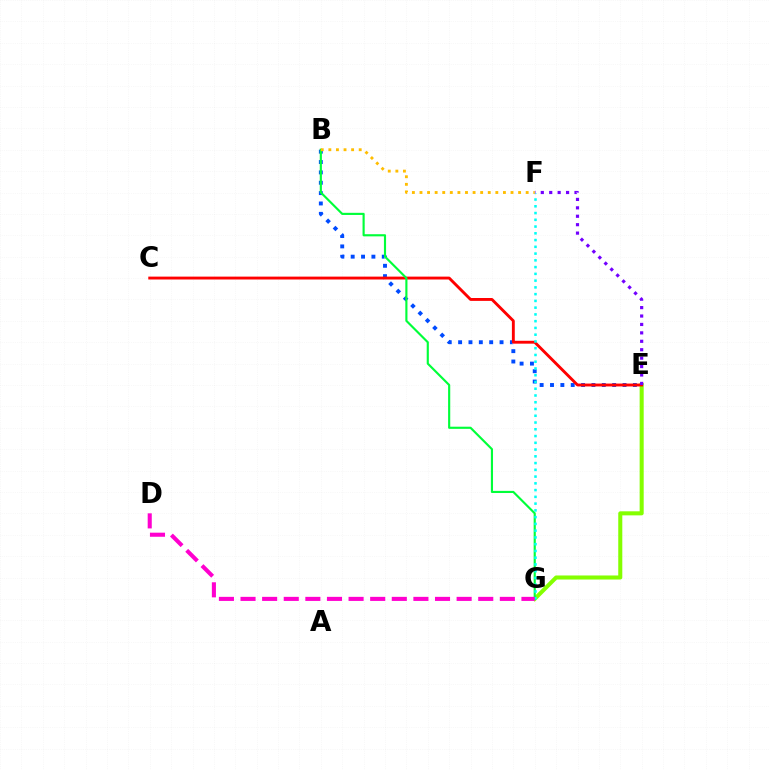{('B', 'E'): [{'color': '#004bff', 'line_style': 'dotted', 'thickness': 2.81}], ('E', 'G'): [{'color': '#84ff00', 'line_style': 'solid', 'thickness': 2.92}], ('C', 'E'): [{'color': '#ff0000', 'line_style': 'solid', 'thickness': 2.07}], ('B', 'G'): [{'color': '#00ff39', 'line_style': 'solid', 'thickness': 1.54}], ('E', 'F'): [{'color': '#7200ff', 'line_style': 'dotted', 'thickness': 2.29}], ('F', 'G'): [{'color': '#00fff6', 'line_style': 'dotted', 'thickness': 1.84}], ('B', 'F'): [{'color': '#ffbd00', 'line_style': 'dotted', 'thickness': 2.06}], ('D', 'G'): [{'color': '#ff00cf', 'line_style': 'dashed', 'thickness': 2.94}]}